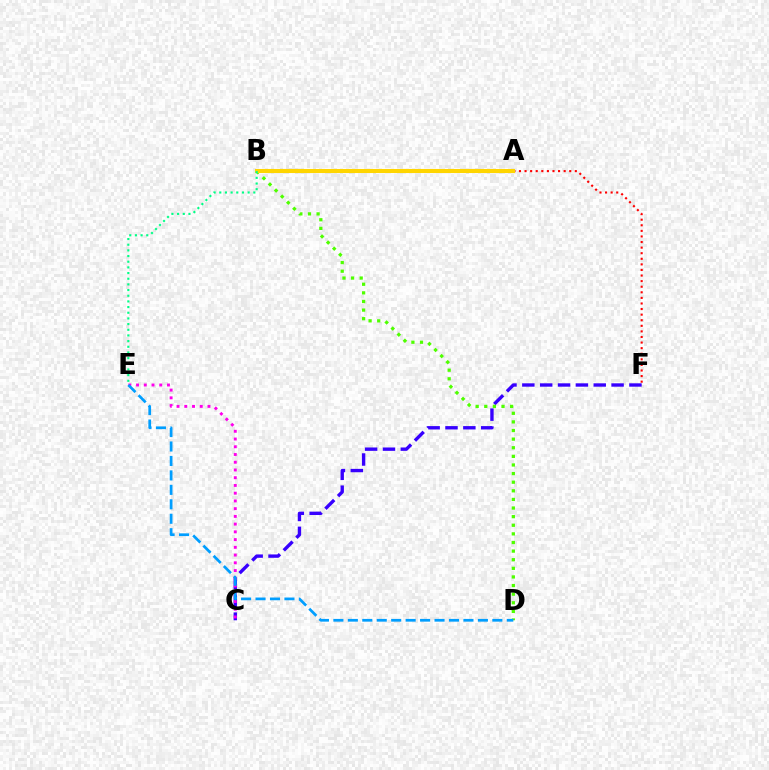{('C', 'F'): [{'color': '#3700ff', 'line_style': 'dashed', 'thickness': 2.42}], ('A', 'F'): [{'color': '#ff0000', 'line_style': 'dotted', 'thickness': 1.52}], ('B', 'D'): [{'color': '#4fff00', 'line_style': 'dotted', 'thickness': 2.34}], ('A', 'B'): [{'color': '#ffd500', 'line_style': 'solid', 'thickness': 2.93}], ('C', 'E'): [{'color': '#ff00ed', 'line_style': 'dotted', 'thickness': 2.1}], ('B', 'E'): [{'color': '#00ff86', 'line_style': 'dotted', 'thickness': 1.54}], ('D', 'E'): [{'color': '#009eff', 'line_style': 'dashed', 'thickness': 1.96}]}